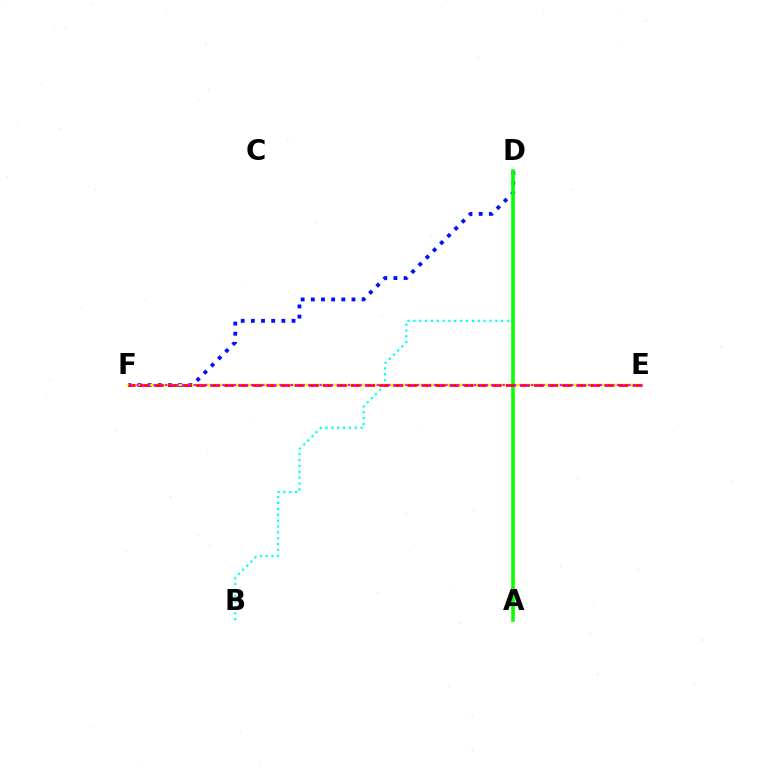{('D', 'F'): [{'color': '#0010ff', 'line_style': 'dotted', 'thickness': 2.76}], ('B', 'D'): [{'color': '#00fff6', 'line_style': 'dotted', 'thickness': 1.59}], ('E', 'F'): [{'color': '#fcf500', 'line_style': 'solid', 'thickness': 1.73}, {'color': '#ff0000', 'line_style': 'dashed', 'thickness': 1.91}, {'color': '#ee00ff', 'line_style': 'dotted', 'thickness': 1.55}], ('A', 'D'): [{'color': '#08ff00', 'line_style': 'solid', 'thickness': 2.58}]}